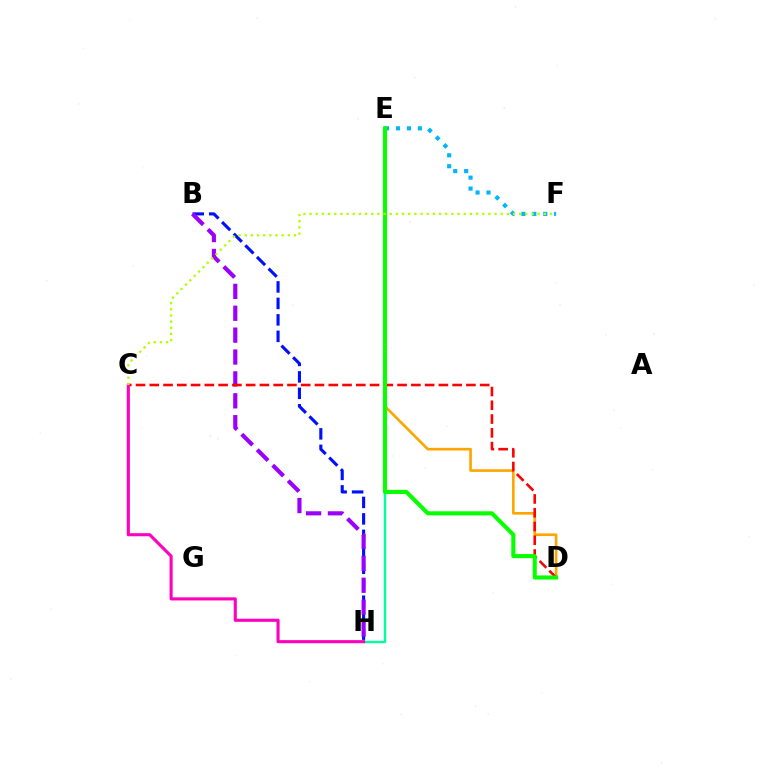{('B', 'H'): [{'color': '#0010ff', 'line_style': 'dashed', 'thickness': 2.24}, {'color': '#9b00ff', 'line_style': 'dashed', 'thickness': 2.97}], ('D', 'E'): [{'color': '#ffa500', 'line_style': 'solid', 'thickness': 1.9}, {'color': '#08ff00', 'line_style': 'solid', 'thickness': 2.95}], ('E', 'H'): [{'color': '#00ff9d', 'line_style': 'solid', 'thickness': 1.73}], ('C', 'D'): [{'color': '#ff0000', 'line_style': 'dashed', 'thickness': 1.87}], ('E', 'F'): [{'color': '#00b5ff', 'line_style': 'dotted', 'thickness': 2.97}], ('C', 'H'): [{'color': '#ff00bd', 'line_style': 'solid', 'thickness': 2.23}], ('C', 'F'): [{'color': '#b3ff00', 'line_style': 'dotted', 'thickness': 1.68}]}